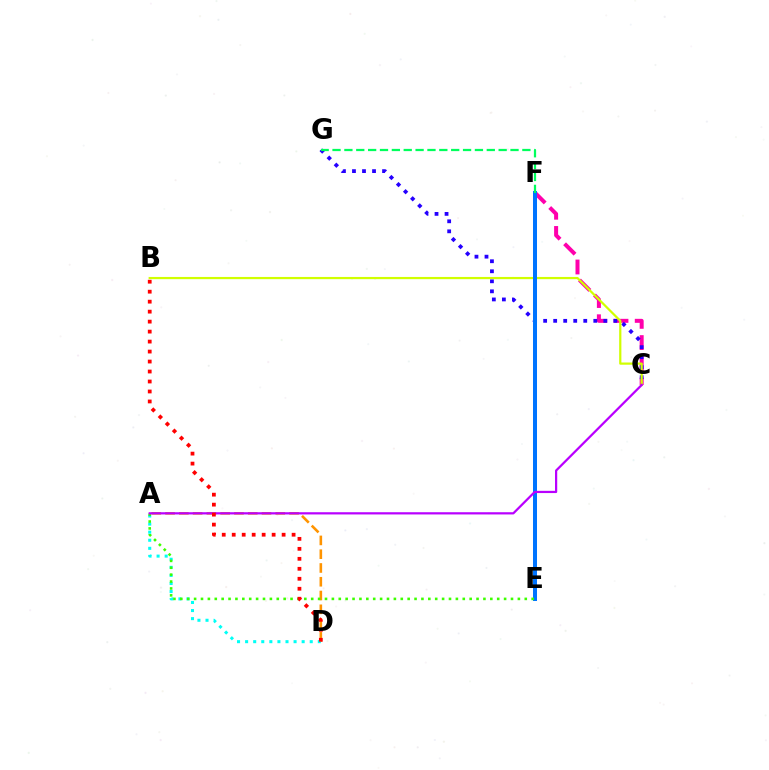{('A', 'D'): [{'color': '#ff9400', 'line_style': 'dashed', 'thickness': 1.87}, {'color': '#00fff6', 'line_style': 'dotted', 'thickness': 2.19}], ('C', 'F'): [{'color': '#ff00ac', 'line_style': 'dashed', 'thickness': 2.88}], ('C', 'G'): [{'color': '#2500ff', 'line_style': 'dotted', 'thickness': 2.72}], ('B', 'C'): [{'color': '#d1ff00', 'line_style': 'solid', 'thickness': 1.6}], ('E', 'F'): [{'color': '#0074ff', 'line_style': 'solid', 'thickness': 2.89}], ('A', 'E'): [{'color': '#3dff00', 'line_style': 'dotted', 'thickness': 1.87}], ('A', 'C'): [{'color': '#b900ff', 'line_style': 'solid', 'thickness': 1.6}], ('B', 'D'): [{'color': '#ff0000', 'line_style': 'dotted', 'thickness': 2.71}], ('F', 'G'): [{'color': '#00ff5c', 'line_style': 'dashed', 'thickness': 1.61}]}